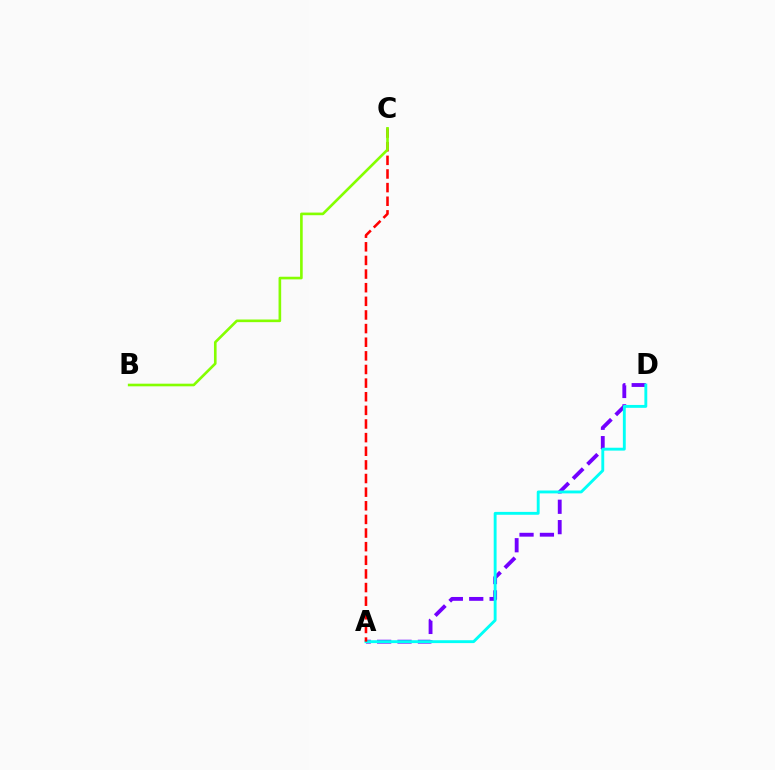{('A', 'D'): [{'color': '#7200ff', 'line_style': 'dashed', 'thickness': 2.77}, {'color': '#00fff6', 'line_style': 'solid', 'thickness': 2.07}], ('A', 'C'): [{'color': '#ff0000', 'line_style': 'dashed', 'thickness': 1.85}], ('B', 'C'): [{'color': '#84ff00', 'line_style': 'solid', 'thickness': 1.9}]}